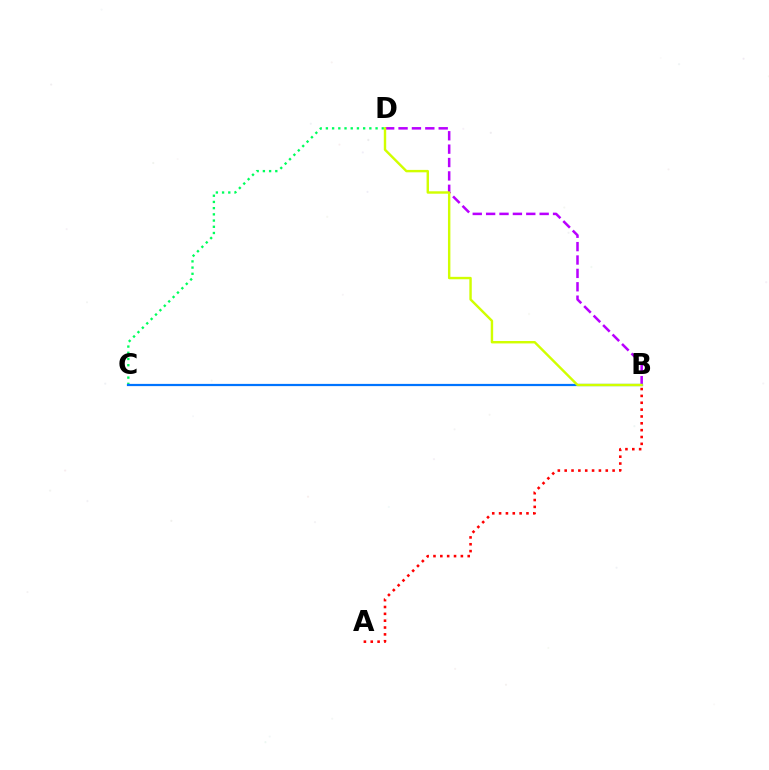{('C', 'D'): [{'color': '#00ff5c', 'line_style': 'dotted', 'thickness': 1.69}], ('B', 'D'): [{'color': '#b900ff', 'line_style': 'dashed', 'thickness': 1.82}, {'color': '#d1ff00', 'line_style': 'solid', 'thickness': 1.74}], ('A', 'B'): [{'color': '#ff0000', 'line_style': 'dotted', 'thickness': 1.86}], ('B', 'C'): [{'color': '#0074ff', 'line_style': 'solid', 'thickness': 1.6}]}